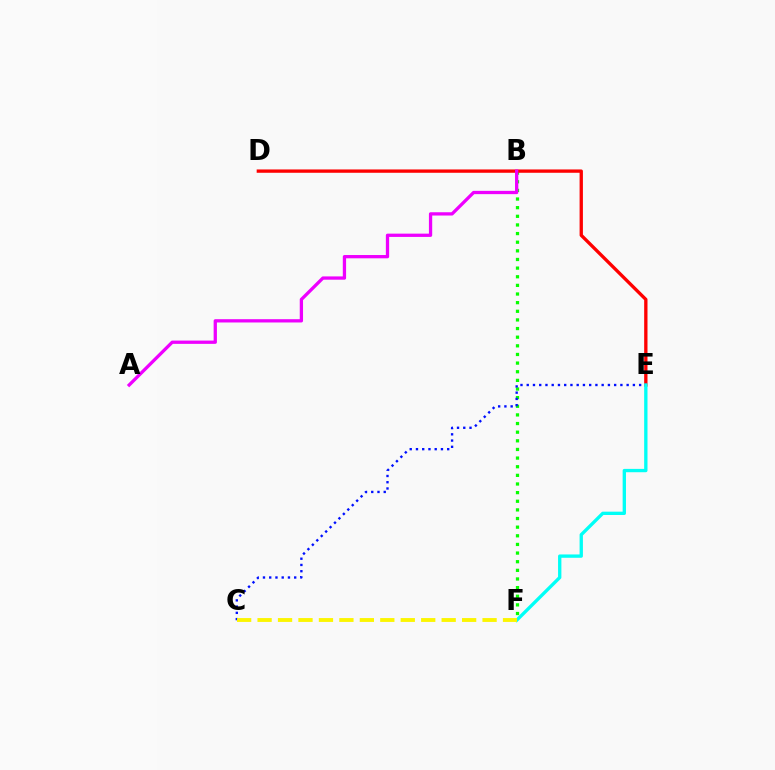{('B', 'F'): [{'color': '#08ff00', 'line_style': 'dotted', 'thickness': 2.35}], ('D', 'E'): [{'color': '#ff0000', 'line_style': 'solid', 'thickness': 2.39}], ('C', 'E'): [{'color': '#0010ff', 'line_style': 'dotted', 'thickness': 1.7}], ('A', 'B'): [{'color': '#ee00ff', 'line_style': 'solid', 'thickness': 2.36}], ('E', 'F'): [{'color': '#00fff6', 'line_style': 'solid', 'thickness': 2.4}], ('C', 'F'): [{'color': '#fcf500', 'line_style': 'dashed', 'thickness': 2.78}]}